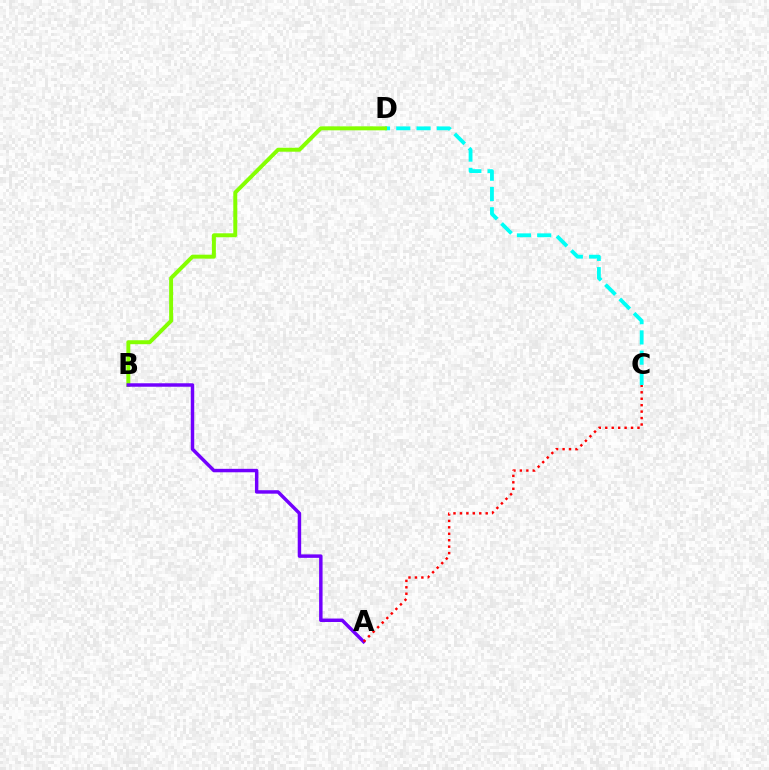{('C', 'D'): [{'color': '#00fff6', 'line_style': 'dashed', 'thickness': 2.75}], ('B', 'D'): [{'color': '#84ff00', 'line_style': 'solid', 'thickness': 2.85}], ('A', 'B'): [{'color': '#7200ff', 'line_style': 'solid', 'thickness': 2.49}], ('A', 'C'): [{'color': '#ff0000', 'line_style': 'dotted', 'thickness': 1.75}]}